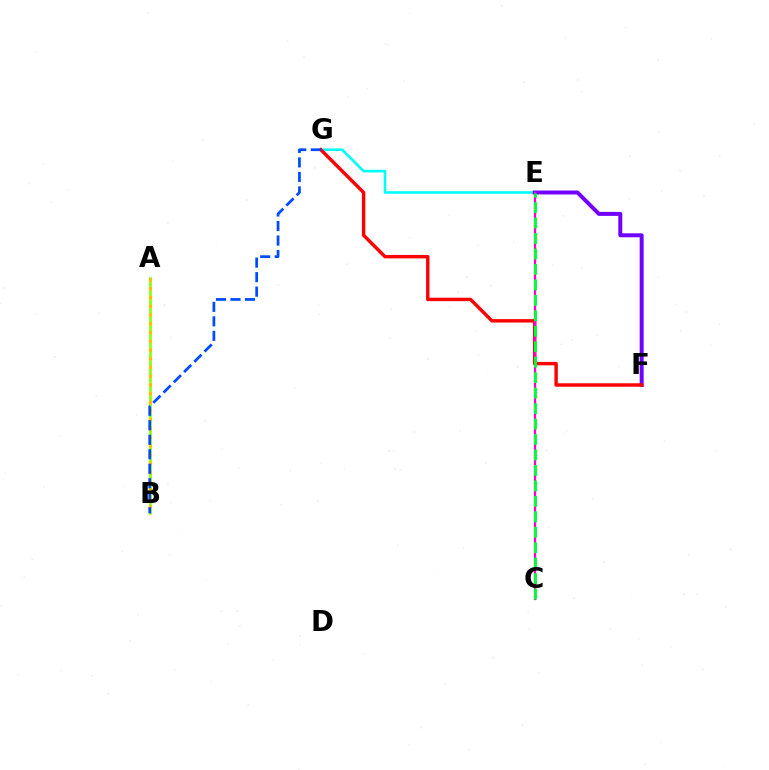{('E', 'G'): [{'color': '#00fff6', 'line_style': 'solid', 'thickness': 1.89}], ('E', 'F'): [{'color': '#7200ff', 'line_style': 'solid', 'thickness': 2.86}], ('F', 'G'): [{'color': '#ff0000', 'line_style': 'solid', 'thickness': 2.47}], ('A', 'B'): [{'color': '#84ff00', 'line_style': 'solid', 'thickness': 1.86}, {'color': '#ffbd00', 'line_style': 'dotted', 'thickness': 2.37}], ('C', 'E'): [{'color': '#ff00cf', 'line_style': 'solid', 'thickness': 1.62}, {'color': '#00ff39', 'line_style': 'dashed', 'thickness': 2.1}], ('B', 'G'): [{'color': '#004bff', 'line_style': 'dashed', 'thickness': 1.97}]}